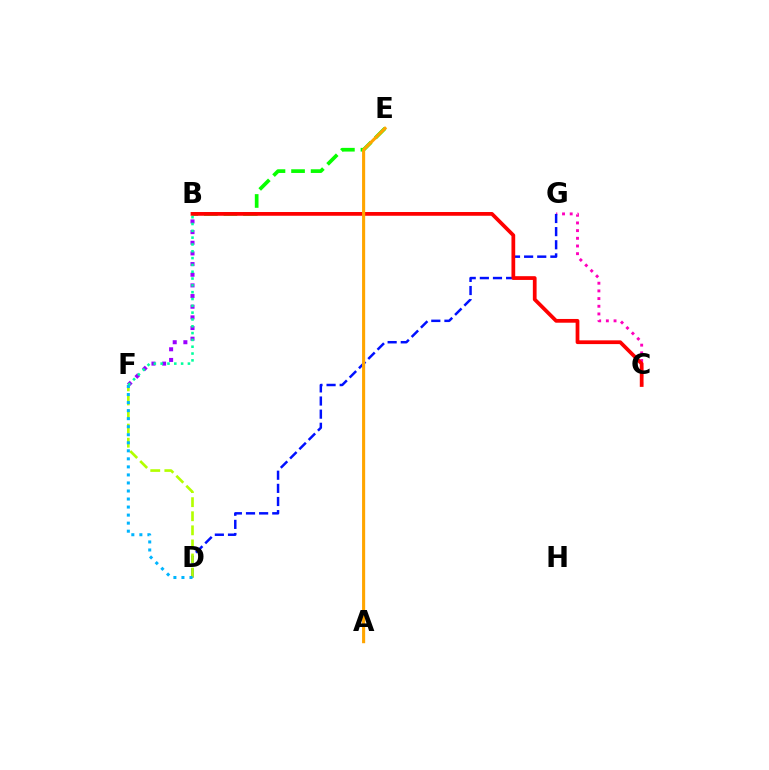{('C', 'G'): [{'color': '#ff00bd', 'line_style': 'dotted', 'thickness': 2.09}], ('B', 'E'): [{'color': '#08ff00', 'line_style': 'dashed', 'thickness': 2.66}], ('D', 'G'): [{'color': '#0010ff', 'line_style': 'dashed', 'thickness': 1.78}], ('B', 'F'): [{'color': '#9b00ff', 'line_style': 'dotted', 'thickness': 2.9}, {'color': '#00ff9d', 'line_style': 'dotted', 'thickness': 1.85}], ('B', 'C'): [{'color': '#ff0000', 'line_style': 'solid', 'thickness': 2.7}], ('A', 'E'): [{'color': '#ffa500', 'line_style': 'solid', 'thickness': 2.23}], ('D', 'F'): [{'color': '#b3ff00', 'line_style': 'dashed', 'thickness': 1.91}, {'color': '#00b5ff', 'line_style': 'dotted', 'thickness': 2.18}]}